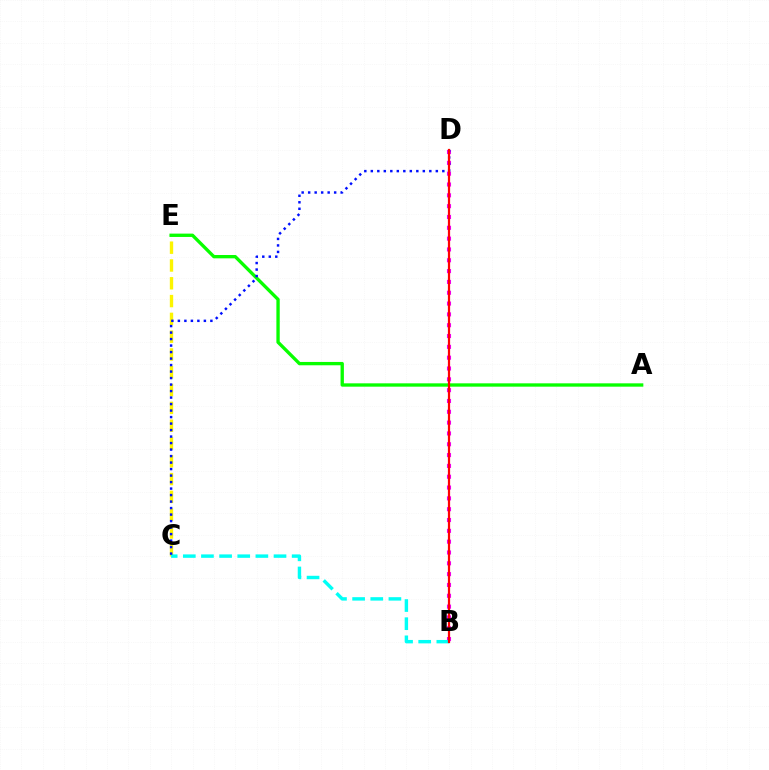{('C', 'E'): [{'color': '#fcf500', 'line_style': 'dashed', 'thickness': 2.42}], ('B', 'D'): [{'color': '#ee00ff', 'line_style': 'dotted', 'thickness': 2.94}, {'color': '#ff0000', 'line_style': 'solid', 'thickness': 1.6}], ('A', 'E'): [{'color': '#08ff00', 'line_style': 'solid', 'thickness': 2.4}], ('B', 'C'): [{'color': '#00fff6', 'line_style': 'dashed', 'thickness': 2.46}], ('C', 'D'): [{'color': '#0010ff', 'line_style': 'dotted', 'thickness': 1.77}]}